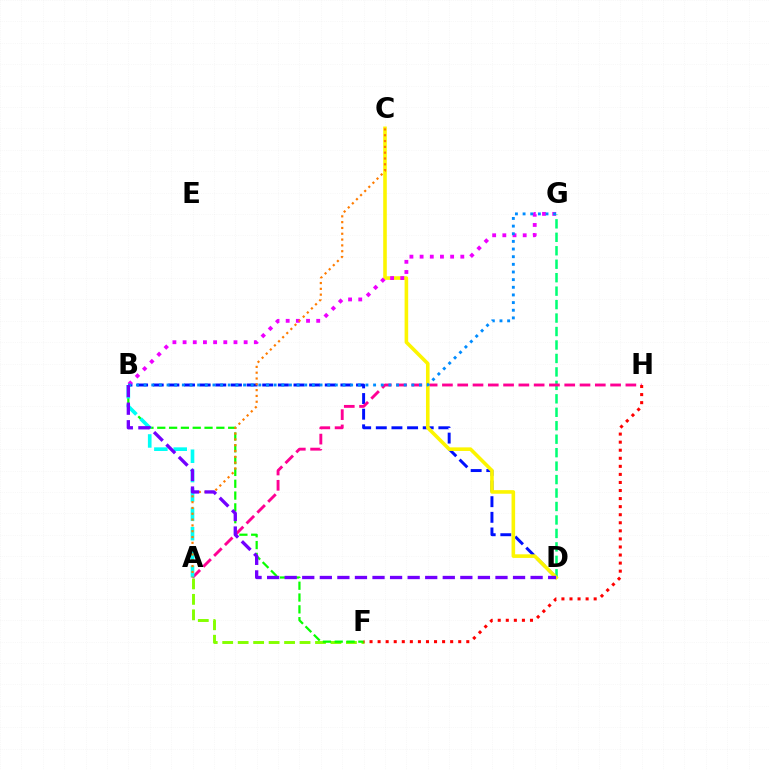{('A', 'F'): [{'color': '#84ff00', 'line_style': 'dashed', 'thickness': 2.1}], ('D', 'G'): [{'color': '#00ff74', 'line_style': 'dashed', 'thickness': 1.83}], ('B', 'D'): [{'color': '#0010ff', 'line_style': 'dashed', 'thickness': 2.12}, {'color': '#7200ff', 'line_style': 'dashed', 'thickness': 2.39}], ('A', 'H'): [{'color': '#ff0094', 'line_style': 'dashed', 'thickness': 2.08}], ('B', 'F'): [{'color': '#08ff00', 'line_style': 'dashed', 'thickness': 1.61}], ('C', 'D'): [{'color': '#fcf500', 'line_style': 'solid', 'thickness': 2.58}], ('A', 'B'): [{'color': '#00fff6', 'line_style': 'dashed', 'thickness': 2.63}], ('F', 'H'): [{'color': '#ff0000', 'line_style': 'dotted', 'thickness': 2.19}], ('B', 'G'): [{'color': '#ee00ff', 'line_style': 'dotted', 'thickness': 2.77}, {'color': '#008cff', 'line_style': 'dotted', 'thickness': 2.08}], ('A', 'C'): [{'color': '#ff7c00', 'line_style': 'dotted', 'thickness': 1.58}]}